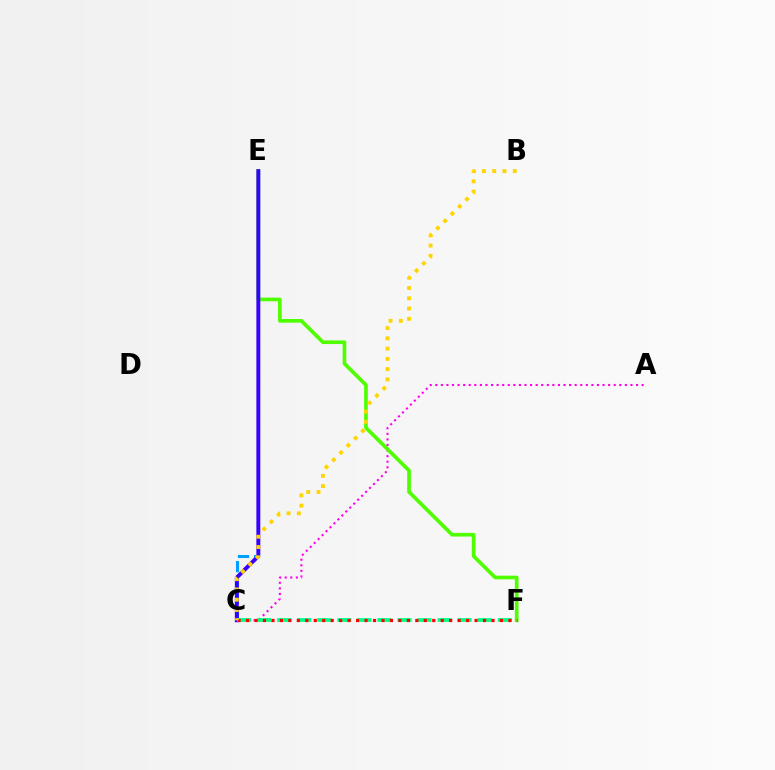{('A', 'C'): [{'color': '#ff00ed', 'line_style': 'dotted', 'thickness': 1.51}], ('E', 'F'): [{'color': '#4fff00', 'line_style': 'solid', 'thickness': 2.64}], ('C', 'E'): [{'color': '#009eff', 'line_style': 'dashed', 'thickness': 2.19}, {'color': '#3700ff', 'line_style': 'solid', 'thickness': 2.82}], ('C', 'F'): [{'color': '#00ff86', 'line_style': 'dashed', 'thickness': 2.72}, {'color': '#ff0000', 'line_style': 'dotted', 'thickness': 2.3}], ('B', 'C'): [{'color': '#ffd500', 'line_style': 'dotted', 'thickness': 2.79}]}